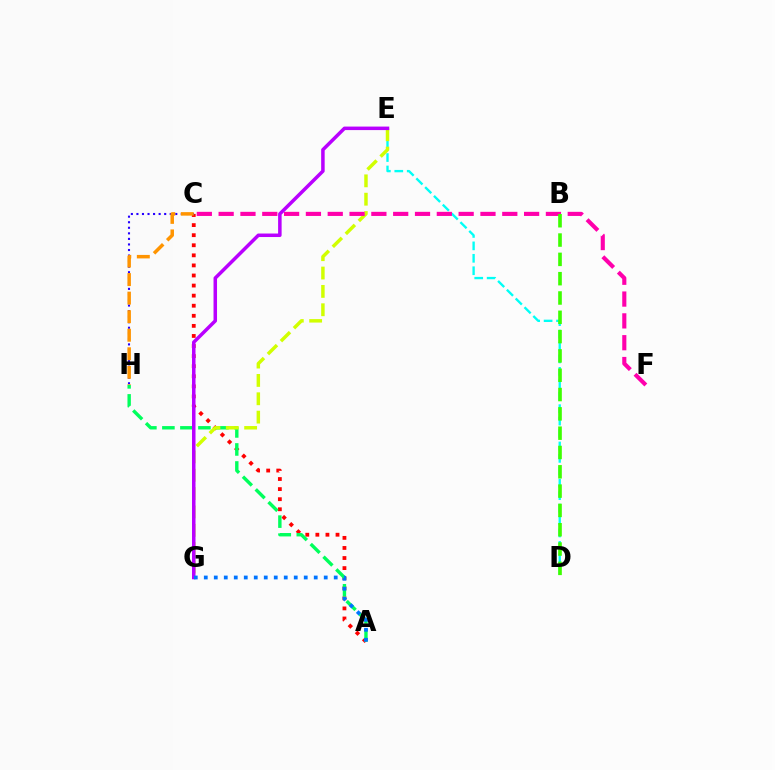{('D', 'E'): [{'color': '#00fff6', 'line_style': 'dashed', 'thickness': 1.69}], ('A', 'C'): [{'color': '#ff0000', 'line_style': 'dotted', 'thickness': 2.74}], ('A', 'H'): [{'color': '#00ff5c', 'line_style': 'dashed', 'thickness': 2.45}], ('C', 'H'): [{'color': '#2500ff', 'line_style': 'dotted', 'thickness': 1.51}, {'color': '#ff9400', 'line_style': 'dashed', 'thickness': 2.52}], ('E', 'G'): [{'color': '#d1ff00', 'line_style': 'dashed', 'thickness': 2.49}, {'color': '#b900ff', 'line_style': 'solid', 'thickness': 2.53}], ('C', 'F'): [{'color': '#ff00ac', 'line_style': 'dashed', 'thickness': 2.96}], ('B', 'D'): [{'color': '#3dff00', 'line_style': 'dashed', 'thickness': 2.62}], ('A', 'G'): [{'color': '#0074ff', 'line_style': 'dotted', 'thickness': 2.72}]}